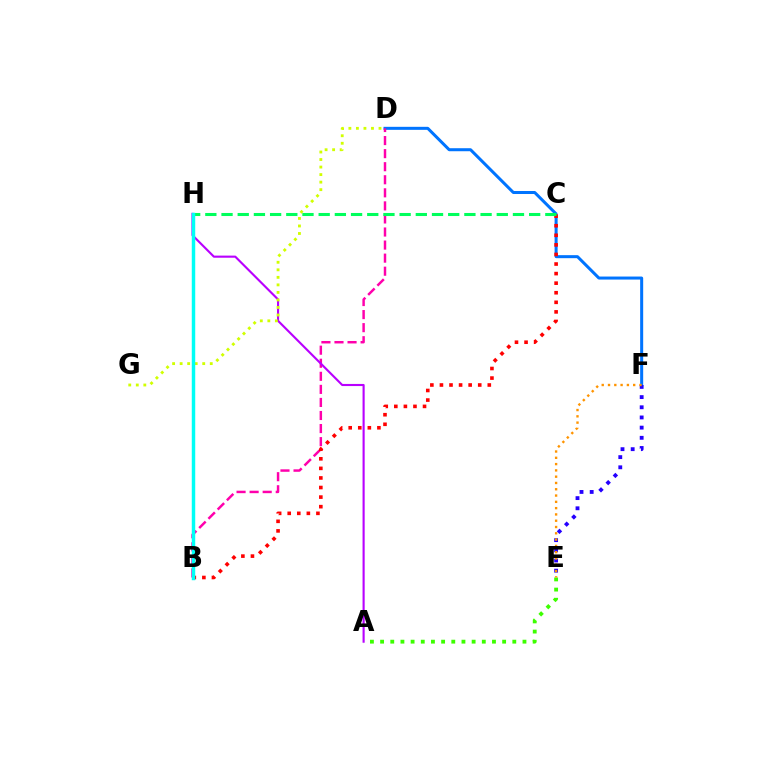{('A', 'E'): [{'color': '#3dff00', 'line_style': 'dotted', 'thickness': 2.76}], ('D', 'F'): [{'color': '#0074ff', 'line_style': 'solid', 'thickness': 2.17}], ('B', 'D'): [{'color': '#ff00ac', 'line_style': 'dashed', 'thickness': 1.77}], ('A', 'H'): [{'color': '#b900ff', 'line_style': 'solid', 'thickness': 1.53}], ('E', 'F'): [{'color': '#2500ff', 'line_style': 'dotted', 'thickness': 2.77}, {'color': '#ff9400', 'line_style': 'dotted', 'thickness': 1.71}], ('B', 'C'): [{'color': '#ff0000', 'line_style': 'dotted', 'thickness': 2.6}], ('D', 'G'): [{'color': '#d1ff00', 'line_style': 'dotted', 'thickness': 2.05}], ('C', 'H'): [{'color': '#00ff5c', 'line_style': 'dashed', 'thickness': 2.2}], ('B', 'H'): [{'color': '#00fff6', 'line_style': 'solid', 'thickness': 2.49}]}